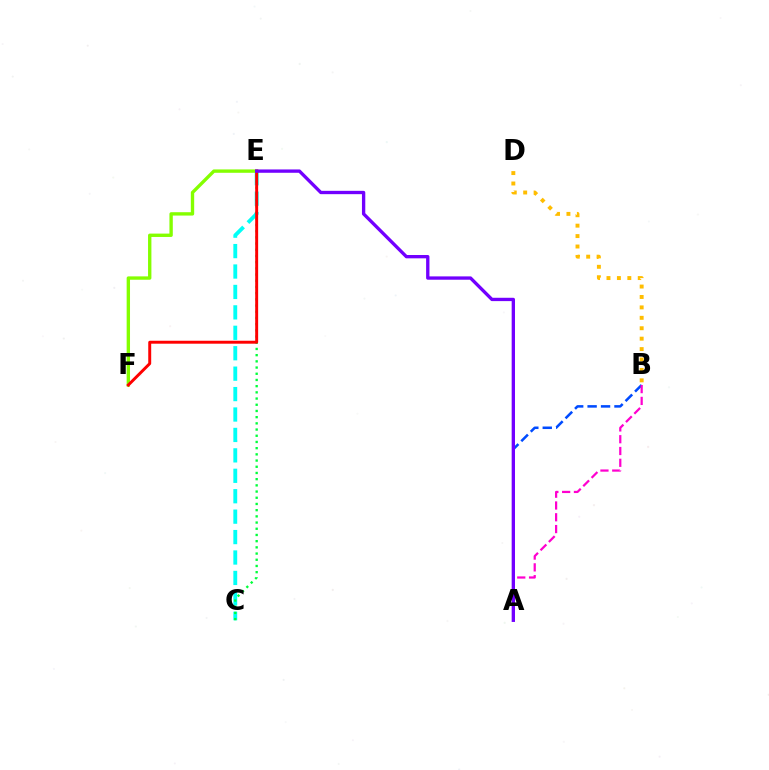{('B', 'D'): [{'color': '#ffbd00', 'line_style': 'dotted', 'thickness': 2.83}], ('A', 'B'): [{'color': '#004bff', 'line_style': 'dashed', 'thickness': 1.82}, {'color': '#ff00cf', 'line_style': 'dashed', 'thickness': 1.6}], ('C', 'E'): [{'color': '#00fff6', 'line_style': 'dashed', 'thickness': 2.78}, {'color': '#00ff39', 'line_style': 'dotted', 'thickness': 1.68}], ('E', 'F'): [{'color': '#84ff00', 'line_style': 'solid', 'thickness': 2.42}, {'color': '#ff0000', 'line_style': 'solid', 'thickness': 2.12}], ('A', 'E'): [{'color': '#7200ff', 'line_style': 'solid', 'thickness': 2.4}]}